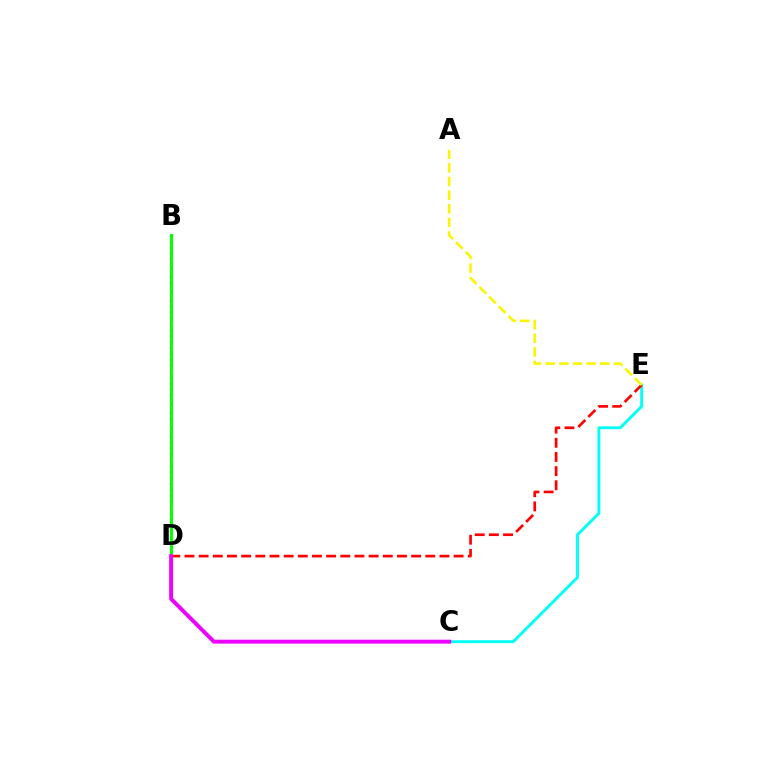{('B', 'D'): [{'color': '#0010ff', 'line_style': 'dotted', 'thickness': 1.61}, {'color': '#08ff00', 'line_style': 'solid', 'thickness': 2.22}], ('C', 'E'): [{'color': '#00fff6', 'line_style': 'solid', 'thickness': 2.09}], ('D', 'E'): [{'color': '#ff0000', 'line_style': 'dashed', 'thickness': 1.92}], ('C', 'D'): [{'color': '#ee00ff', 'line_style': 'solid', 'thickness': 2.83}], ('A', 'E'): [{'color': '#fcf500', 'line_style': 'dashed', 'thickness': 1.85}]}